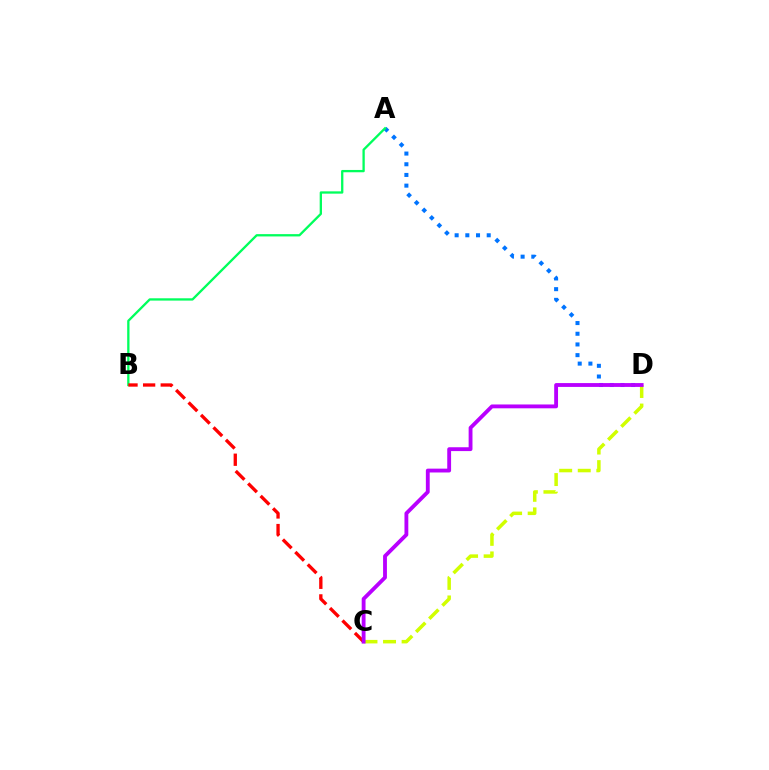{('A', 'D'): [{'color': '#0074ff', 'line_style': 'dotted', 'thickness': 2.9}], ('C', 'D'): [{'color': '#d1ff00', 'line_style': 'dashed', 'thickness': 2.52}, {'color': '#b900ff', 'line_style': 'solid', 'thickness': 2.76}], ('A', 'B'): [{'color': '#00ff5c', 'line_style': 'solid', 'thickness': 1.66}], ('B', 'C'): [{'color': '#ff0000', 'line_style': 'dashed', 'thickness': 2.39}]}